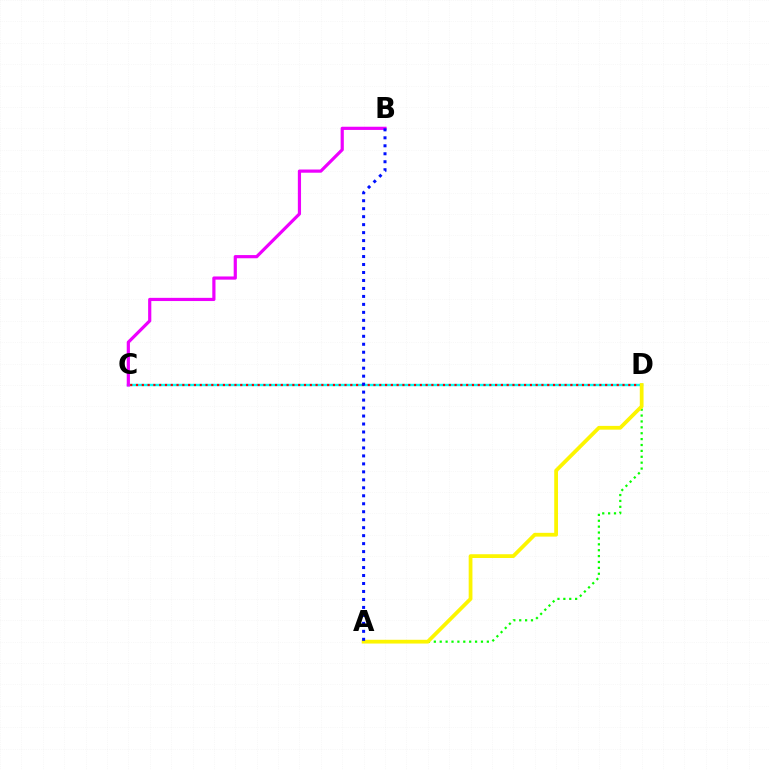{('C', 'D'): [{'color': '#00fff6', 'line_style': 'solid', 'thickness': 1.74}, {'color': '#ff0000', 'line_style': 'dotted', 'thickness': 1.57}], ('A', 'D'): [{'color': '#08ff00', 'line_style': 'dotted', 'thickness': 1.6}, {'color': '#fcf500', 'line_style': 'solid', 'thickness': 2.71}], ('B', 'C'): [{'color': '#ee00ff', 'line_style': 'solid', 'thickness': 2.3}], ('A', 'B'): [{'color': '#0010ff', 'line_style': 'dotted', 'thickness': 2.17}]}